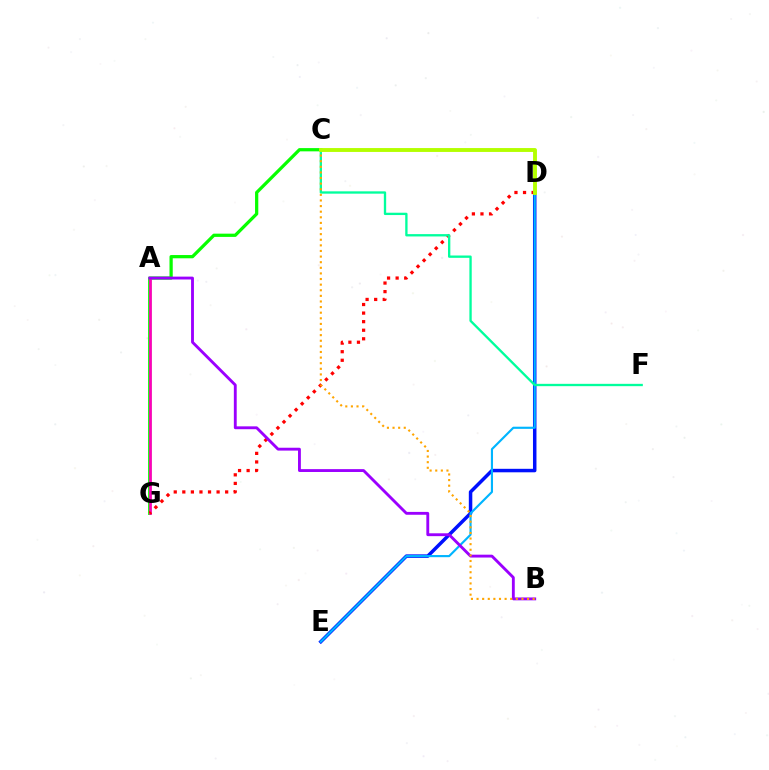{('C', 'G'): [{'color': '#08ff00', 'line_style': 'solid', 'thickness': 2.34}], ('D', 'E'): [{'color': '#0010ff', 'line_style': 'solid', 'thickness': 2.51}, {'color': '#00b5ff', 'line_style': 'solid', 'thickness': 1.54}], ('A', 'G'): [{'color': '#ff00bd', 'line_style': 'solid', 'thickness': 1.96}], ('D', 'G'): [{'color': '#ff0000', 'line_style': 'dotted', 'thickness': 2.33}], ('C', 'F'): [{'color': '#00ff9d', 'line_style': 'solid', 'thickness': 1.68}], ('A', 'B'): [{'color': '#9b00ff', 'line_style': 'solid', 'thickness': 2.06}], ('B', 'C'): [{'color': '#ffa500', 'line_style': 'dotted', 'thickness': 1.52}], ('C', 'D'): [{'color': '#b3ff00', 'line_style': 'solid', 'thickness': 2.8}]}